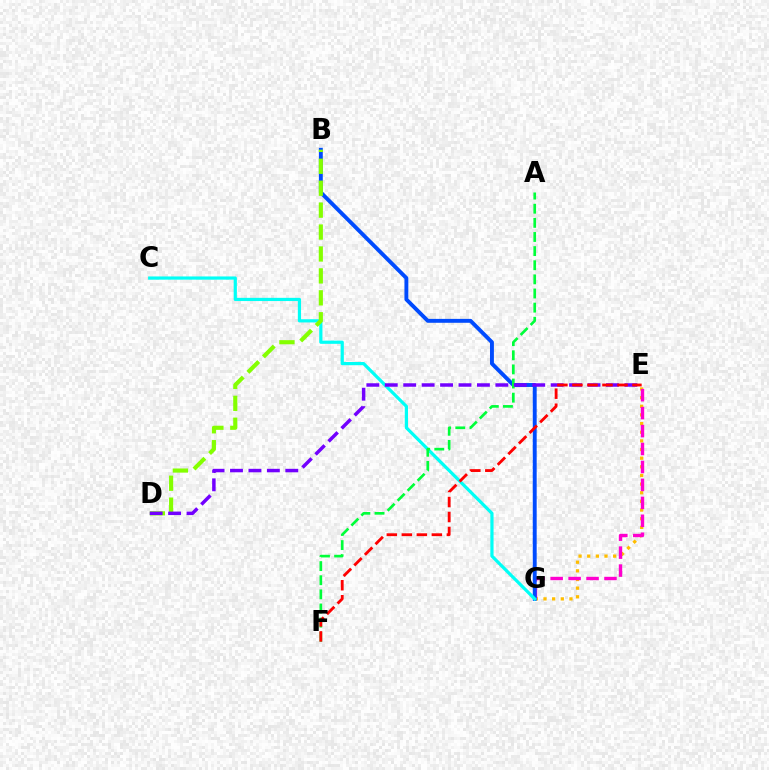{('E', 'G'): [{'color': '#ffbd00', 'line_style': 'dotted', 'thickness': 2.35}, {'color': '#ff00cf', 'line_style': 'dashed', 'thickness': 2.44}], ('B', 'G'): [{'color': '#004bff', 'line_style': 'solid', 'thickness': 2.81}], ('C', 'G'): [{'color': '#00fff6', 'line_style': 'solid', 'thickness': 2.31}], ('B', 'D'): [{'color': '#84ff00', 'line_style': 'dashed', 'thickness': 2.98}], ('A', 'F'): [{'color': '#00ff39', 'line_style': 'dashed', 'thickness': 1.92}], ('D', 'E'): [{'color': '#7200ff', 'line_style': 'dashed', 'thickness': 2.5}], ('E', 'F'): [{'color': '#ff0000', 'line_style': 'dashed', 'thickness': 2.04}]}